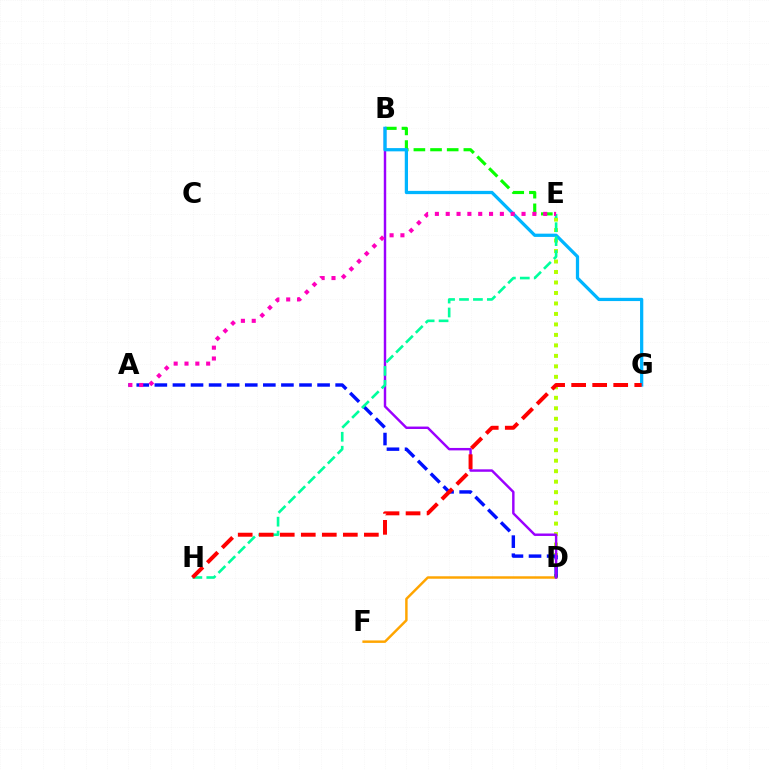{('D', 'F'): [{'color': '#ffa500', 'line_style': 'solid', 'thickness': 1.77}], ('B', 'E'): [{'color': '#08ff00', 'line_style': 'dashed', 'thickness': 2.26}], ('D', 'E'): [{'color': '#b3ff00', 'line_style': 'dotted', 'thickness': 2.85}], ('A', 'D'): [{'color': '#0010ff', 'line_style': 'dashed', 'thickness': 2.46}], ('B', 'D'): [{'color': '#9b00ff', 'line_style': 'solid', 'thickness': 1.76}], ('B', 'G'): [{'color': '#00b5ff', 'line_style': 'solid', 'thickness': 2.34}], ('E', 'H'): [{'color': '#00ff9d', 'line_style': 'dashed', 'thickness': 1.89}], ('G', 'H'): [{'color': '#ff0000', 'line_style': 'dashed', 'thickness': 2.86}], ('A', 'E'): [{'color': '#ff00bd', 'line_style': 'dotted', 'thickness': 2.94}]}